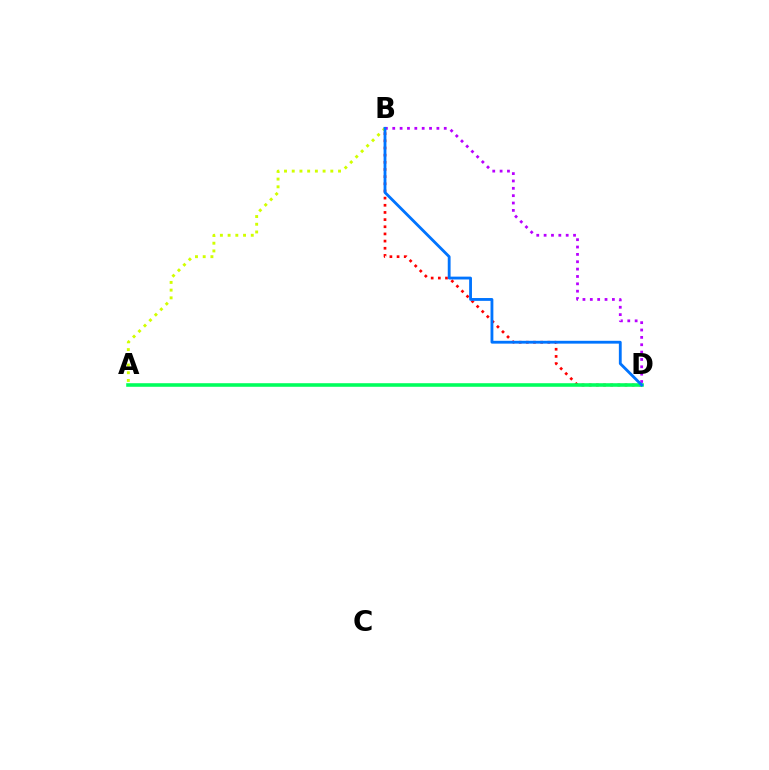{('A', 'B'): [{'color': '#d1ff00', 'line_style': 'dotted', 'thickness': 2.1}], ('B', 'D'): [{'color': '#ff0000', 'line_style': 'dotted', 'thickness': 1.95}, {'color': '#b900ff', 'line_style': 'dotted', 'thickness': 2.0}, {'color': '#0074ff', 'line_style': 'solid', 'thickness': 2.04}], ('A', 'D'): [{'color': '#00ff5c', 'line_style': 'solid', 'thickness': 2.58}]}